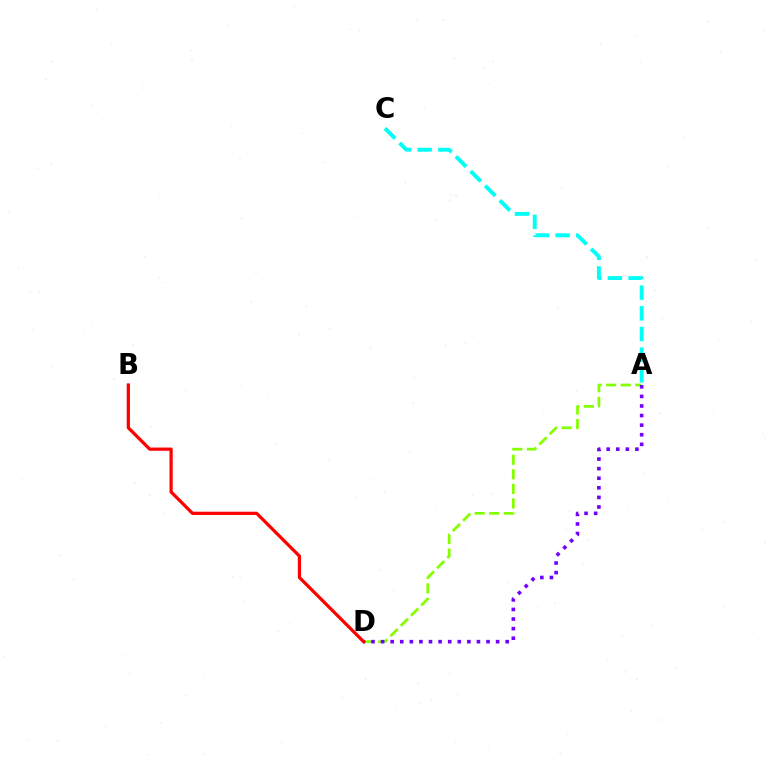{('A', 'D'): [{'color': '#84ff00', 'line_style': 'dashed', 'thickness': 1.98}, {'color': '#7200ff', 'line_style': 'dotted', 'thickness': 2.6}], ('A', 'C'): [{'color': '#00fff6', 'line_style': 'dashed', 'thickness': 2.81}], ('B', 'D'): [{'color': '#ff0000', 'line_style': 'solid', 'thickness': 2.33}]}